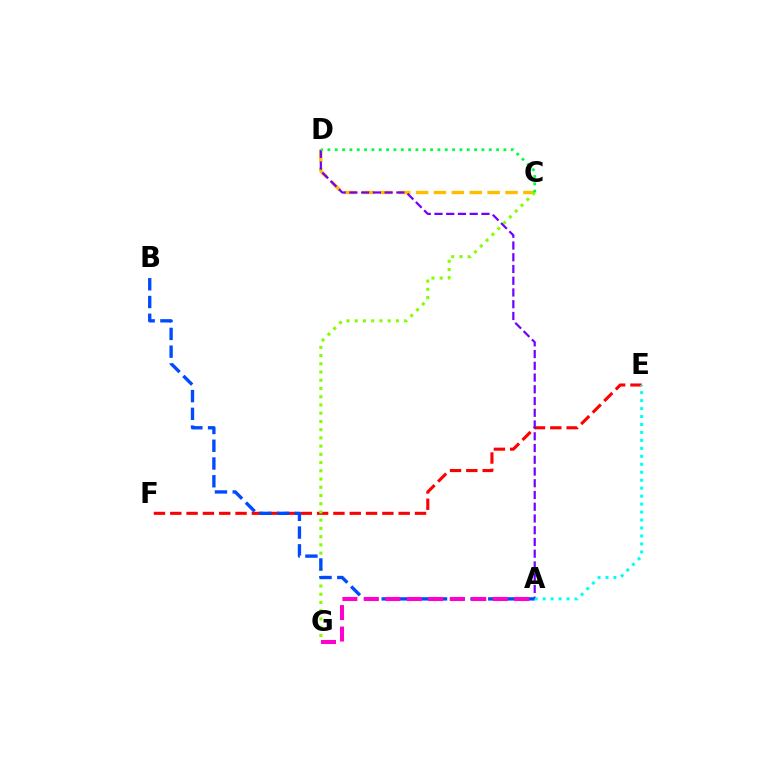{('C', 'D'): [{'color': '#ffbd00', 'line_style': 'dashed', 'thickness': 2.43}, {'color': '#00ff39', 'line_style': 'dotted', 'thickness': 1.99}], ('E', 'F'): [{'color': '#ff0000', 'line_style': 'dashed', 'thickness': 2.22}], ('C', 'G'): [{'color': '#84ff00', 'line_style': 'dotted', 'thickness': 2.24}], ('A', 'B'): [{'color': '#004bff', 'line_style': 'dashed', 'thickness': 2.41}], ('A', 'D'): [{'color': '#7200ff', 'line_style': 'dashed', 'thickness': 1.6}], ('A', 'G'): [{'color': '#ff00cf', 'line_style': 'dashed', 'thickness': 2.92}], ('A', 'E'): [{'color': '#00fff6', 'line_style': 'dotted', 'thickness': 2.16}]}